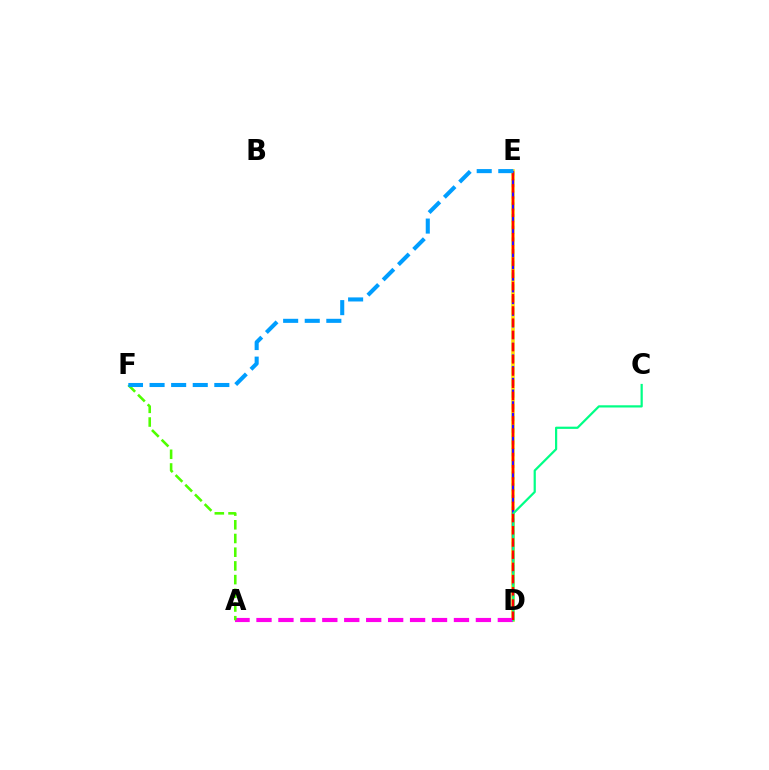{('D', 'E'): [{'color': '#ffd500', 'line_style': 'solid', 'thickness': 2.52}, {'color': '#3700ff', 'line_style': 'dashed', 'thickness': 1.59}, {'color': '#ff0000', 'line_style': 'dashed', 'thickness': 1.66}], ('A', 'D'): [{'color': '#ff00ed', 'line_style': 'dashed', 'thickness': 2.98}], ('C', 'D'): [{'color': '#00ff86', 'line_style': 'solid', 'thickness': 1.6}], ('A', 'F'): [{'color': '#4fff00', 'line_style': 'dashed', 'thickness': 1.86}], ('E', 'F'): [{'color': '#009eff', 'line_style': 'dashed', 'thickness': 2.93}]}